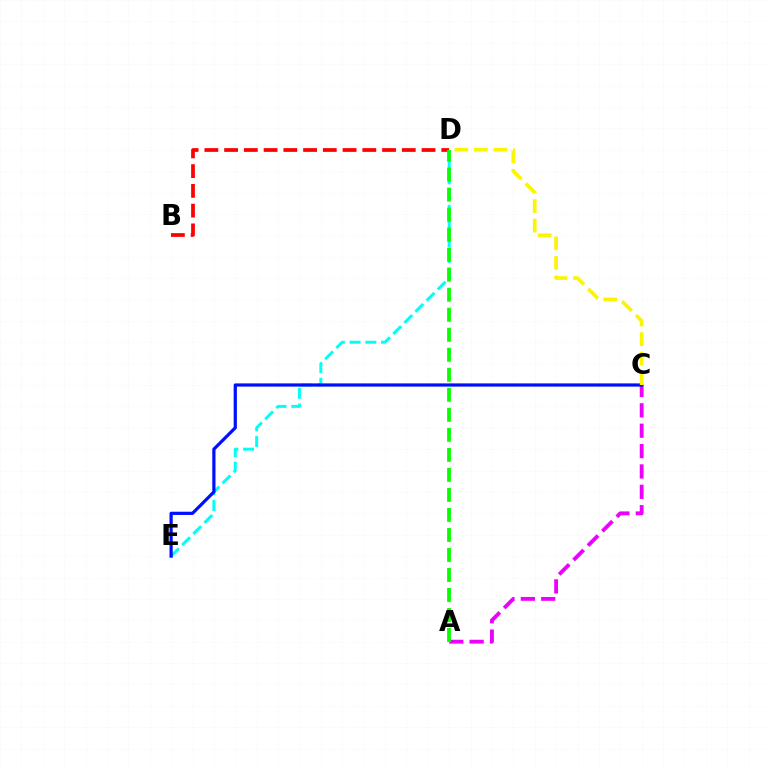{('D', 'E'): [{'color': '#00fff6', 'line_style': 'dashed', 'thickness': 2.13}], ('A', 'C'): [{'color': '#ee00ff', 'line_style': 'dashed', 'thickness': 2.77}], ('C', 'E'): [{'color': '#0010ff', 'line_style': 'solid', 'thickness': 2.32}], ('C', 'D'): [{'color': '#fcf500', 'line_style': 'dashed', 'thickness': 2.65}], ('B', 'D'): [{'color': '#ff0000', 'line_style': 'dashed', 'thickness': 2.68}], ('A', 'D'): [{'color': '#08ff00', 'line_style': 'dashed', 'thickness': 2.72}]}